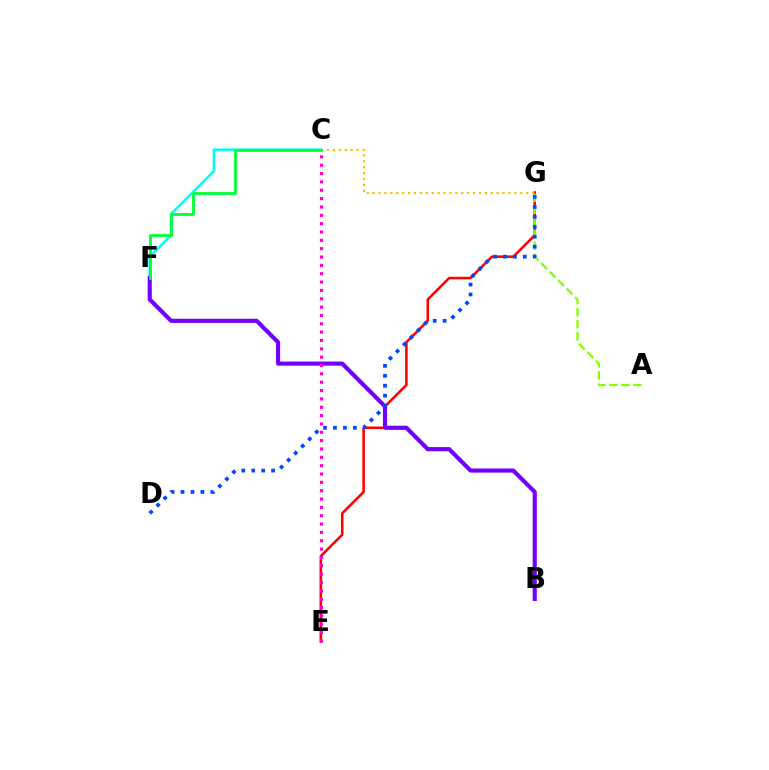{('E', 'G'): [{'color': '#ff0000', 'line_style': 'solid', 'thickness': 1.84}], ('C', 'F'): [{'color': '#00fff6', 'line_style': 'solid', 'thickness': 1.85}, {'color': '#00ff39', 'line_style': 'solid', 'thickness': 2.01}], ('C', 'G'): [{'color': '#ffbd00', 'line_style': 'dotted', 'thickness': 1.6}], ('B', 'F'): [{'color': '#7200ff', 'line_style': 'solid', 'thickness': 2.98}], ('A', 'G'): [{'color': '#84ff00', 'line_style': 'dashed', 'thickness': 1.63}], ('D', 'G'): [{'color': '#004bff', 'line_style': 'dotted', 'thickness': 2.7}], ('C', 'E'): [{'color': '#ff00cf', 'line_style': 'dotted', 'thickness': 2.27}]}